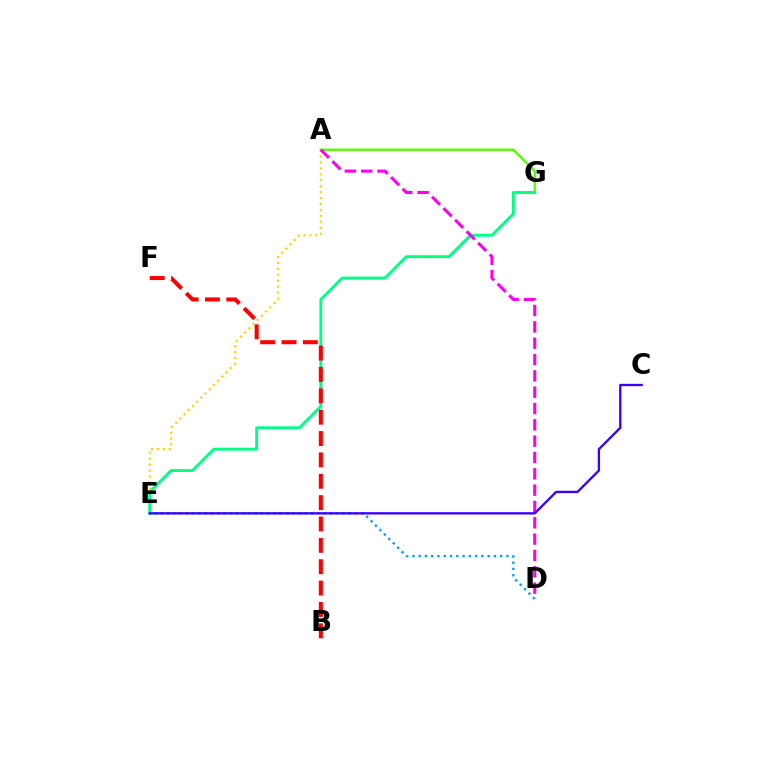{('A', 'G'): [{'color': '#4fff00', 'line_style': 'solid', 'thickness': 1.69}], ('D', 'E'): [{'color': '#009eff', 'line_style': 'dotted', 'thickness': 1.7}], ('A', 'E'): [{'color': '#ffd500', 'line_style': 'dotted', 'thickness': 1.61}], ('E', 'G'): [{'color': '#00ff86', 'line_style': 'solid', 'thickness': 2.09}], ('A', 'D'): [{'color': '#ff00ed', 'line_style': 'dashed', 'thickness': 2.22}], ('B', 'F'): [{'color': '#ff0000', 'line_style': 'dashed', 'thickness': 2.9}], ('C', 'E'): [{'color': '#3700ff', 'line_style': 'solid', 'thickness': 1.67}]}